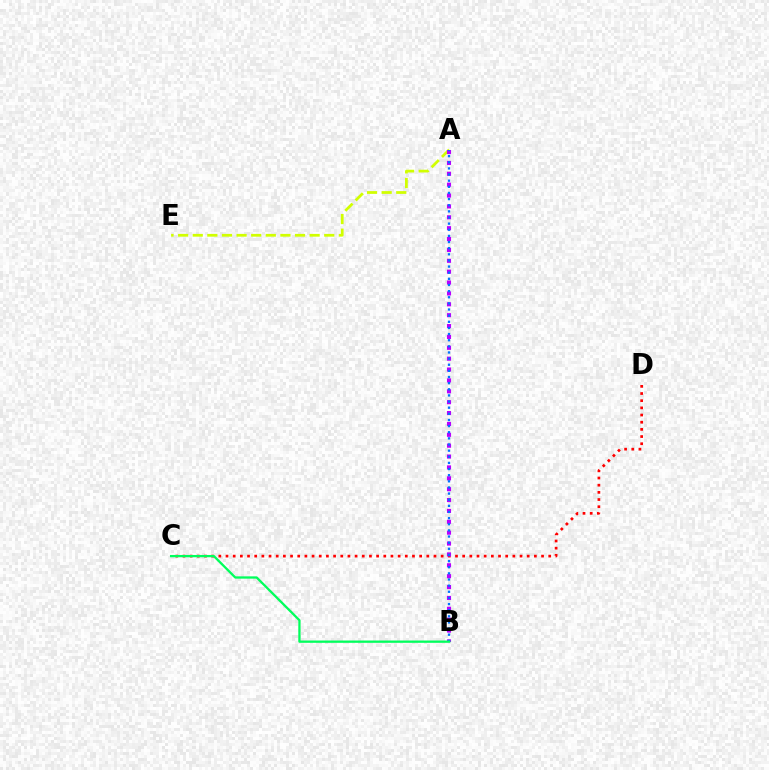{('C', 'D'): [{'color': '#ff0000', 'line_style': 'dotted', 'thickness': 1.95}], ('A', 'E'): [{'color': '#d1ff00', 'line_style': 'dashed', 'thickness': 1.98}], ('A', 'B'): [{'color': '#b900ff', 'line_style': 'dotted', 'thickness': 2.95}, {'color': '#0074ff', 'line_style': 'dotted', 'thickness': 1.67}], ('B', 'C'): [{'color': '#00ff5c', 'line_style': 'solid', 'thickness': 1.65}]}